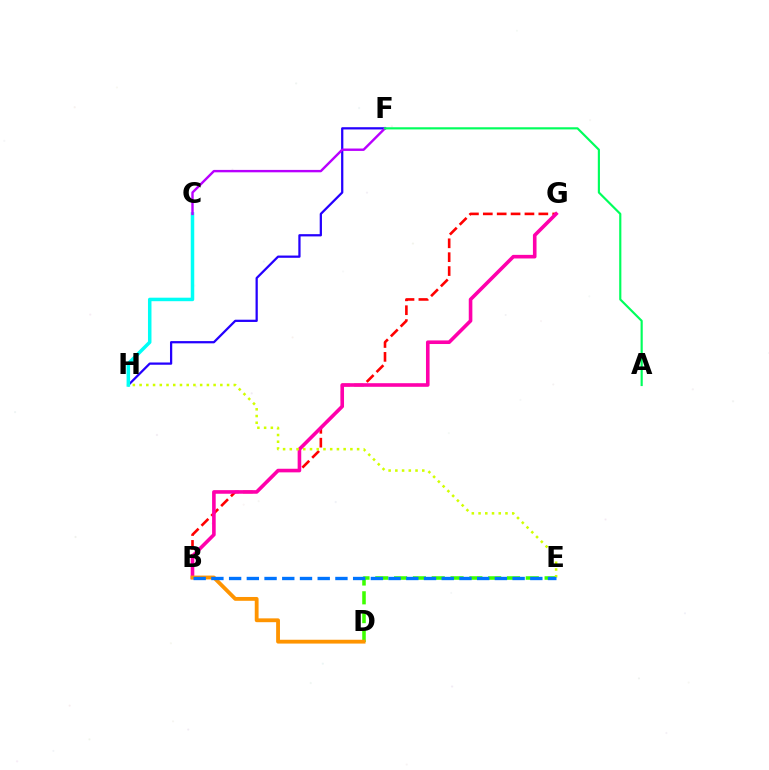{('F', 'H'): [{'color': '#2500ff', 'line_style': 'solid', 'thickness': 1.62}], ('B', 'G'): [{'color': '#ff0000', 'line_style': 'dashed', 'thickness': 1.89}, {'color': '#ff00ac', 'line_style': 'solid', 'thickness': 2.59}], ('D', 'E'): [{'color': '#3dff00', 'line_style': 'dashed', 'thickness': 2.56}], ('C', 'H'): [{'color': '#00fff6', 'line_style': 'solid', 'thickness': 2.52}], ('E', 'H'): [{'color': '#d1ff00', 'line_style': 'dotted', 'thickness': 1.83}], ('C', 'F'): [{'color': '#b900ff', 'line_style': 'solid', 'thickness': 1.73}], ('B', 'D'): [{'color': '#ff9400', 'line_style': 'solid', 'thickness': 2.75}], ('A', 'F'): [{'color': '#00ff5c', 'line_style': 'solid', 'thickness': 1.56}], ('B', 'E'): [{'color': '#0074ff', 'line_style': 'dashed', 'thickness': 2.41}]}